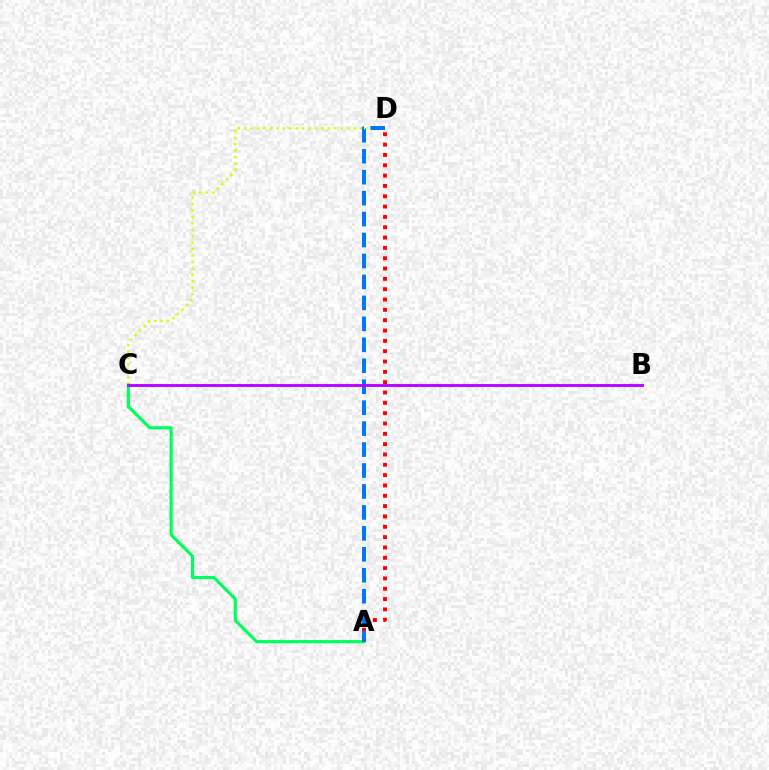{('C', 'D'): [{'color': '#d1ff00', 'line_style': 'dotted', 'thickness': 1.75}], ('A', 'D'): [{'color': '#ff0000', 'line_style': 'dotted', 'thickness': 2.81}, {'color': '#0074ff', 'line_style': 'dashed', 'thickness': 2.85}], ('A', 'C'): [{'color': '#00ff5c', 'line_style': 'solid', 'thickness': 2.28}], ('B', 'C'): [{'color': '#b900ff', 'line_style': 'solid', 'thickness': 2.05}]}